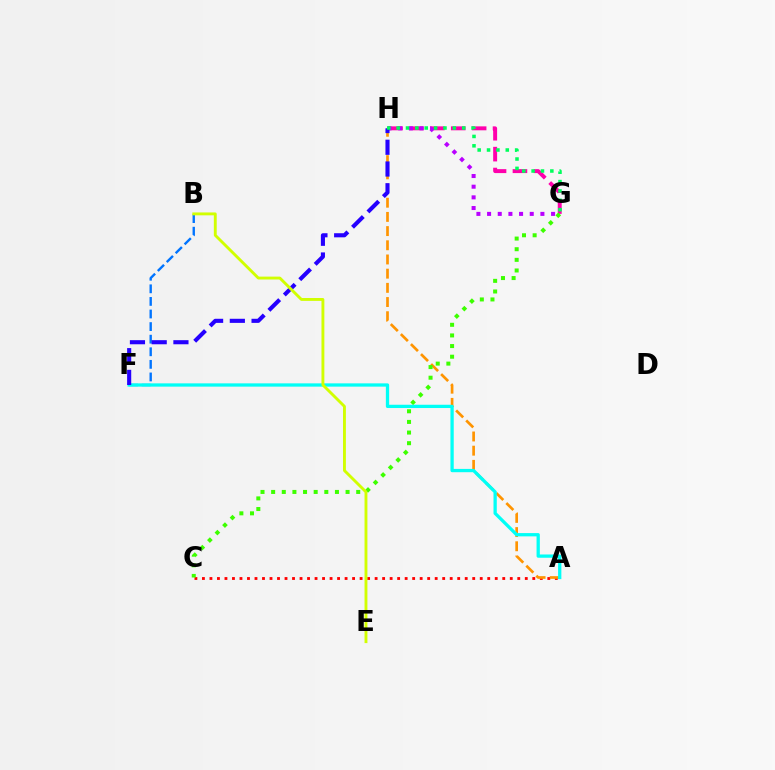{('A', 'C'): [{'color': '#ff0000', 'line_style': 'dotted', 'thickness': 2.04}], ('A', 'H'): [{'color': '#ff9400', 'line_style': 'dashed', 'thickness': 1.93}], ('G', 'H'): [{'color': '#ff00ac', 'line_style': 'dashed', 'thickness': 2.84}, {'color': '#b900ff', 'line_style': 'dotted', 'thickness': 2.9}, {'color': '#00ff5c', 'line_style': 'dotted', 'thickness': 2.55}], ('B', 'F'): [{'color': '#0074ff', 'line_style': 'dashed', 'thickness': 1.71}], ('C', 'G'): [{'color': '#3dff00', 'line_style': 'dotted', 'thickness': 2.89}], ('A', 'F'): [{'color': '#00fff6', 'line_style': 'solid', 'thickness': 2.36}], ('F', 'H'): [{'color': '#2500ff', 'line_style': 'dashed', 'thickness': 2.95}], ('B', 'E'): [{'color': '#d1ff00', 'line_style': 'solid', 'thickness': 2.07}]}